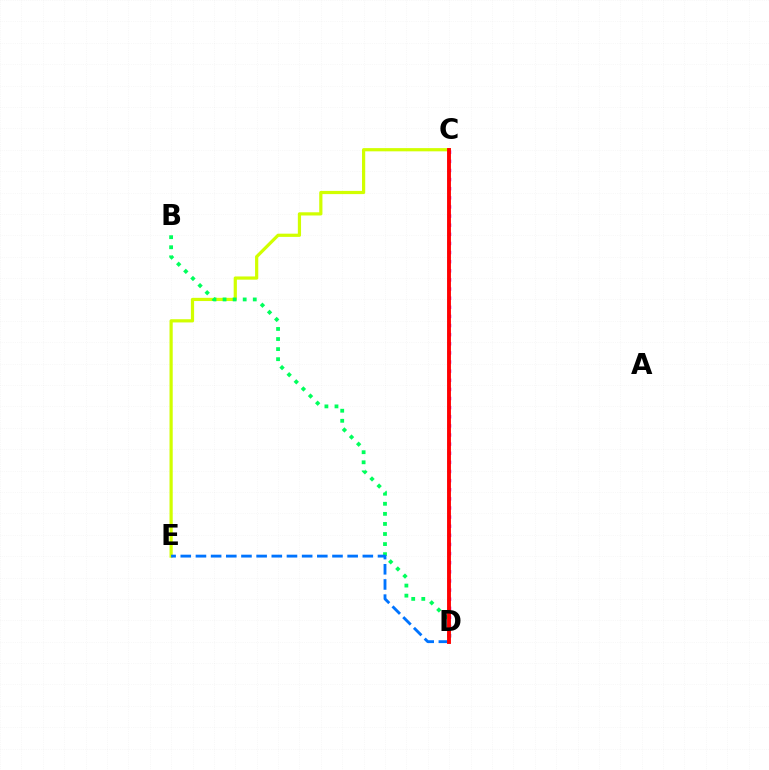{('C', 'E'): [{'color': '#d1ff00', 'line_style': 'solid', 'thickness': 2.31}], ('C', 'D'): [{'color': '#b900ff', 'line_style': 'dotted', 'thickness': 2.48}, {'color': '#ff0000', 'line_style': 'solid', 'thickness': 2.8}], ('B', 'D'): [{'color': '#00ff5c', 'line_style': 'dotted', 'thickness': 2.74}], ('D', 'E'): [{'color': '#0074ff', 'line_style': 'dashed', 'thickness': 2.06}]}